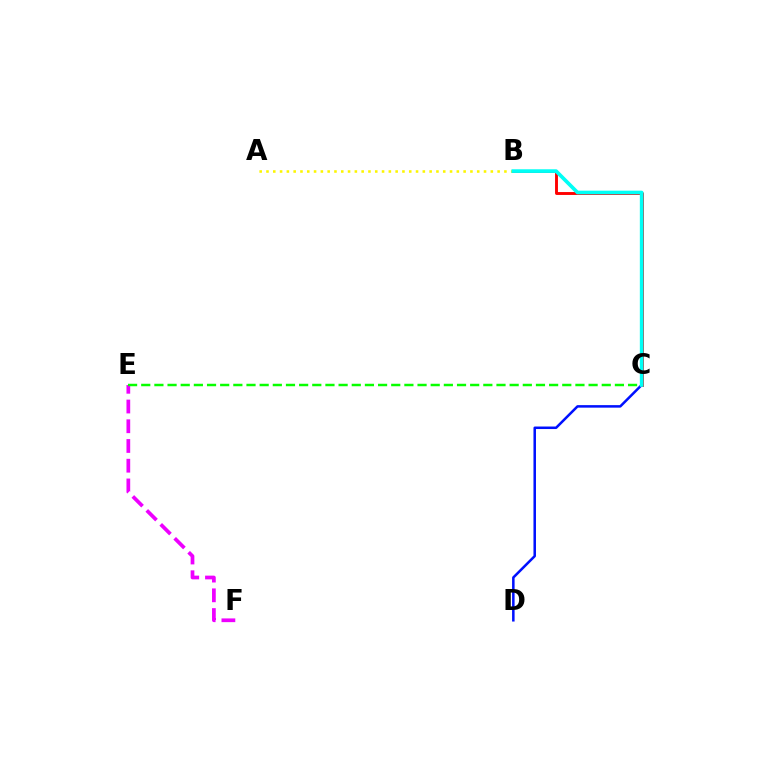{('E', 'F'): [{'color': '#ee00ff', 'line_style': 'dashed', 'thickness': 2.68}], ('A', 'B'): [{'color': '#fcf500', 'line_style': 'dotted', 'thickness': 1.85}], ('C', 'D'): [{'color': '#0010ff', 'line_style': 'solid', 'thickness': 1.81}], ('B', 'C'): [{'color': '#ff0000', 'line_style': 'solid', 'thickness': 2.09}, {'color': '#00fff6', 'line_style': 'solid', 'thickness': 2.65}], ('C', 'E'): [{'color': '#08ff00', 'line_style': 'dashed', 'thickness': 1.79}]}